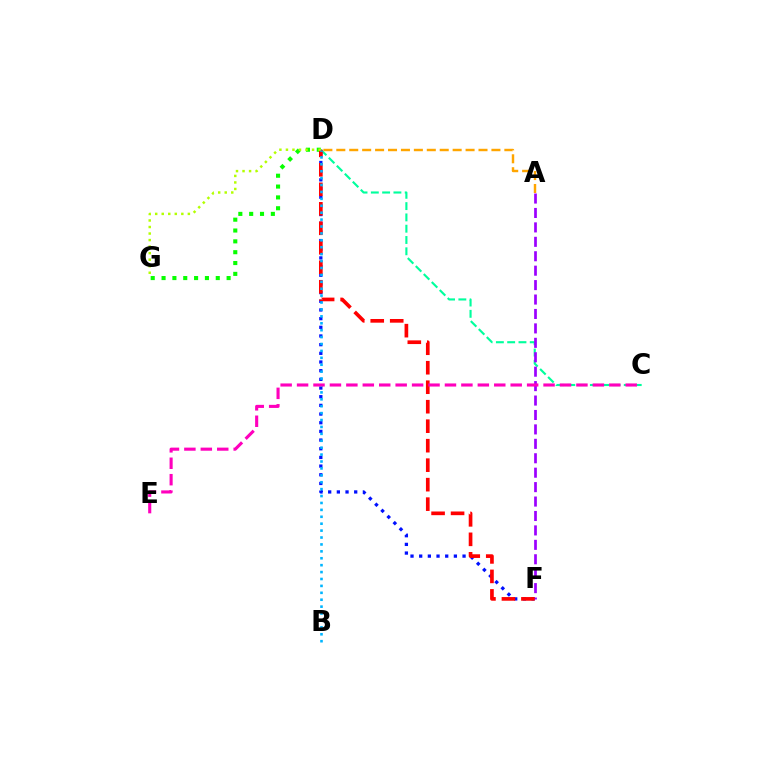{('C', 'D'): [{'color': '#00ff9d', 'line_style': 'dashed', 'thickness': 1.53}], ('D', 'F'): [{'color': '#0010ff', 'line_style': 'dotted', 'thickness': 2.36}, {'color': '#ff0000', 'line_style': 'dashed', 'thickness': 2.65}], ('D', 'G'): [{'color': '#08ff00', 'line_style': 'dotted', 'thickness': 2.95}, {'color': '#b3ff00', 'line_style': 'dotted', 'thickness': 1.77}], ('A', 'F'): [{'color': '#9b00ff', 'line_style': 'dashed', 'thickness': 1.96}], ('A', 'D'): [{'color': '#ffa500', 'line_style': 'dashed', 'thickness': 1.76}], ('B', 'D'): [{'color': '#00b5ff', 'line_style': 'dotted', 'thickness': 1.88}], ('C', 'E'): [{'color': '#ff00bd', 'line_style': 'dashed', 'thickness': 2.23}]}